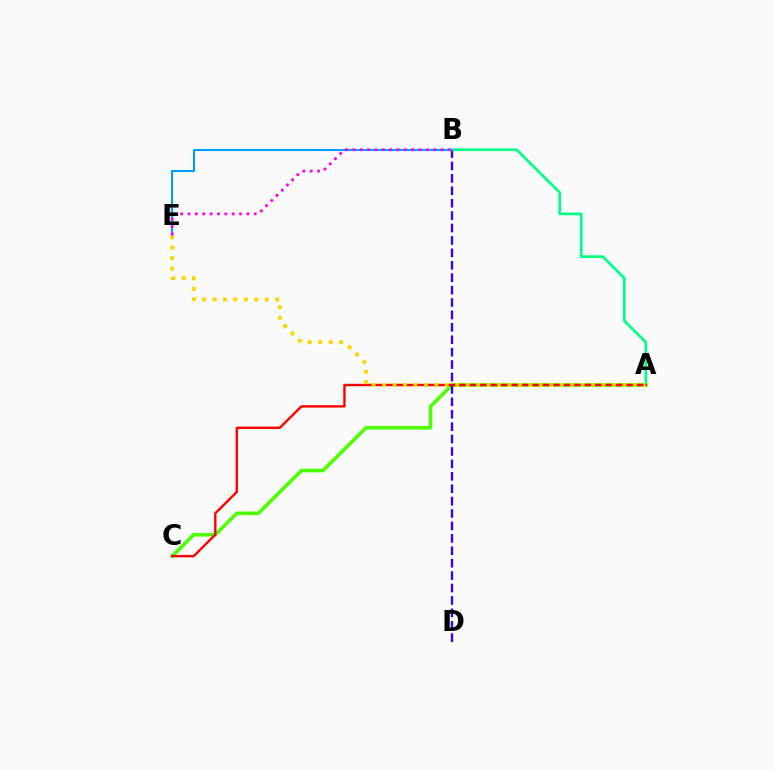{('A', 'C'): [{'color': '#4fff00', 'line_style': 'solid', 'thickness': 2.62}, {'color': '#ff0000', 'line_style': 'solid', 'thickness': 1.73}], ('A', 'B'): [{'color': '#00ff86', 'line_style': 'solid', 'thickness': 1.94}], ('B', 'D'): [{'color': '#3700ff', 'line_style': 'dashed', 'thickness': 1.69}], ('B', 'E'): [{'color': '#009eff', 'line_style': 'solid', 'thickness': 1.52}, {'color': '#ff00ed', 'line_style': 'dotted', 'thickness': 2.0}], ('A', 'E'): [{'color': '#ffd500', 'line_style': 'dotted', 'thickness': 2.84}]}